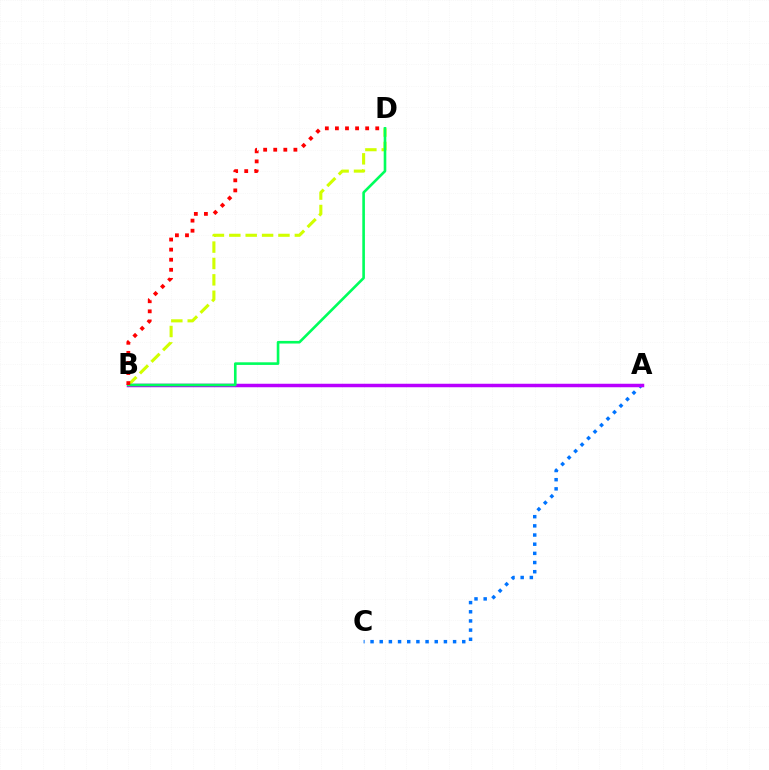{('A', 'C'): [{'color': '#0074ff', 'line_style': 'dotted', 'thickness': 2.49}], ('A', 'B'): [{'color': '#b900ff', 'line_style': 'solid', 'thickness': 2.52}], ('B', 'D'): [{'color': '#d1ff00', 'line_style': 'dashed', 'thickness': 2.22}, {'color': '#00ff5c', 'line_style': 'solid', 'thickness': 1.89}, {'color': '#ff0000', 'line_style': 'dotted', 'thickness': 2.74}]}